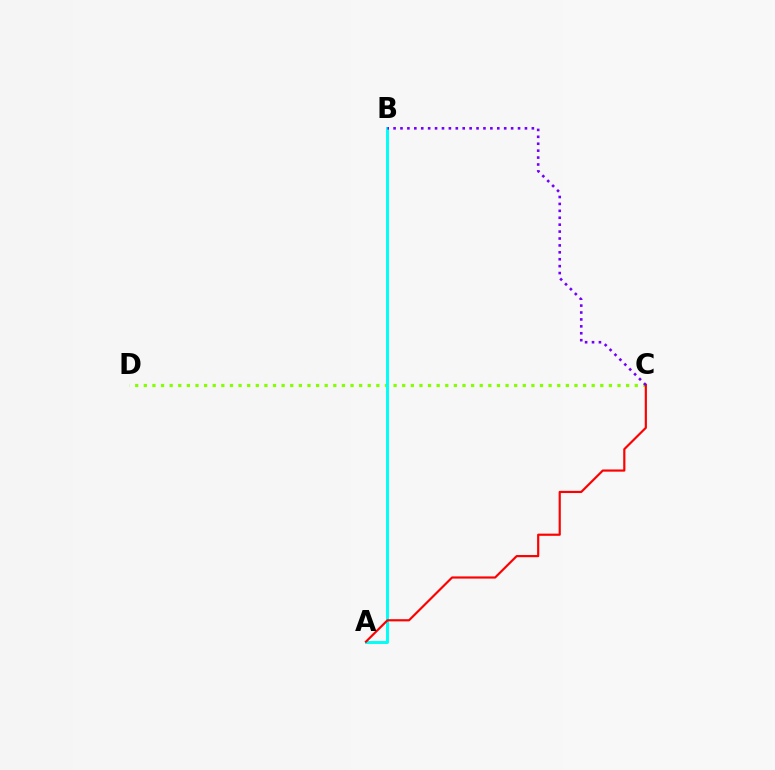{('C', 'D'): [{'color': '#84ff00', 'line_style': 'dotted', 'thickness': 2.34}], ('A', 'B'): [{'color': '#00fff6', 'line_style': 'solid', 'thickness': 2.11}], ('A', 'C'): [{'color': '#ff0000', 'line_style': 'solid', 'thickness': 1.57}], ('B', 'C'): [{'color': '#7200ff', 'line_style': 'dotted', 'thickness': 1.88}]}